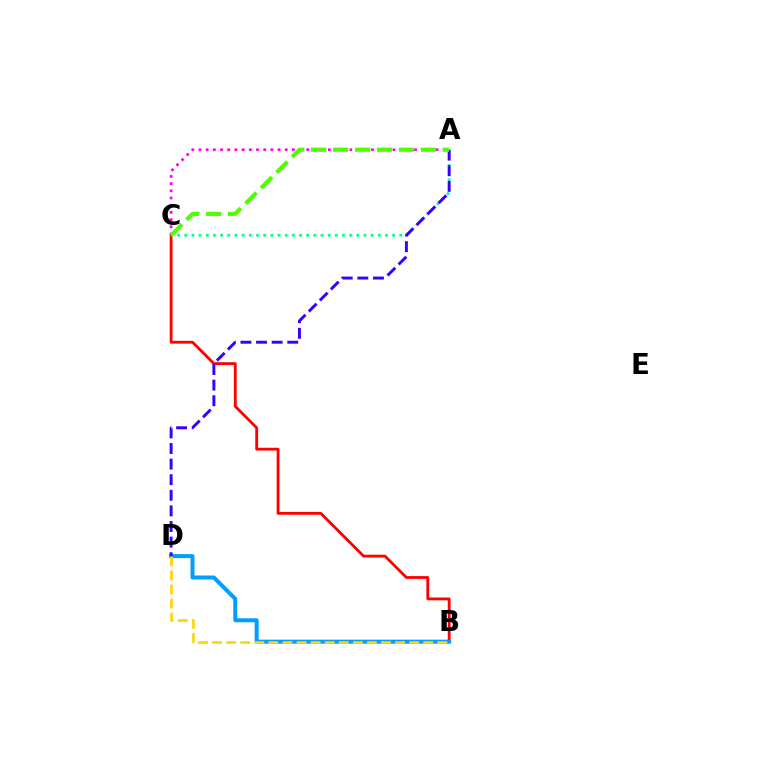{('B', 'C'): [{'color': '#ff0000', 'line_style': 'solid', 'thickness': 2.03}], ('B', 'D'): [{'color': '#009eff', 'line_style': 'solid', 'thickness': 2.87}, {'color': '#ffd500', 'line_style': 'dashed', 'thickness': 1.91}], ('A', 'C'): [{'color': '#00ff86', 'line_style': 'dotted', 'thickness': 1.95}, {'color': '#ff00ed', 'line_style': 'dotted', 'thickness': 1.95}, {'color': '#4fff00', 'line_style': 'dashed', 'thickness': 2.98}], ('A', 'D'): [{'color': '#3700ff', 'line_style': 'dashed', 'thickness': 2.12}]}